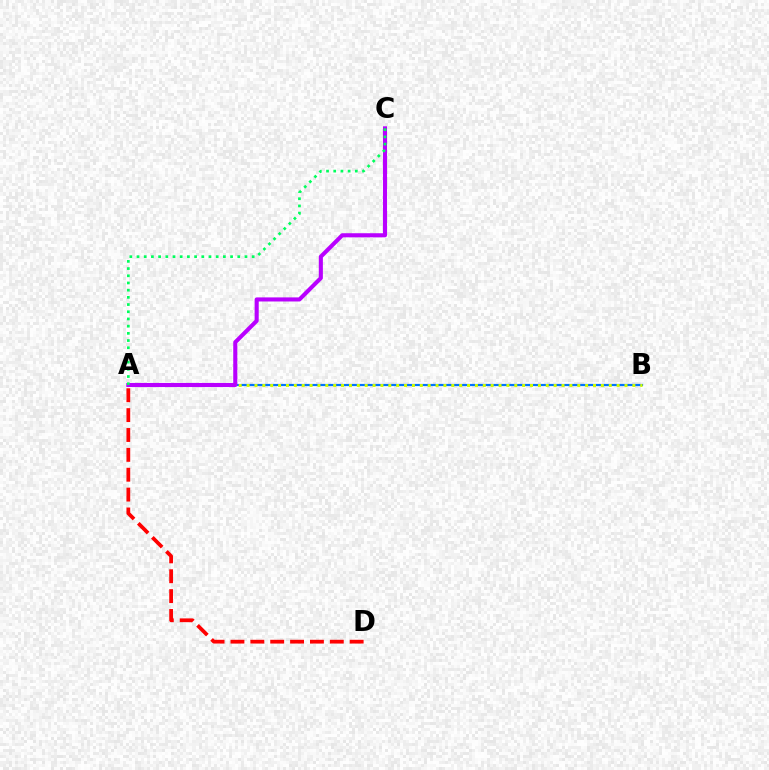{('A', 'B'): [{'color': '#0074ff', 'line_style': 'solid', 'thickness': 1.59}, {'color': '#d1ff00', 'line_style': 'dotted', 'thickness': 2.14}], ('A', 'D'): [{'color': '#ff0000', 'line_style': 'dashed', 'thickness': 2.7}], ('A', 'C'): [{'color': '#b900ff', 'line_style': 'solid', 'thickness': 2.94}, {'color': '#00ff5c', 'line_style': 'dotted', 'thickness': 1.96}]}